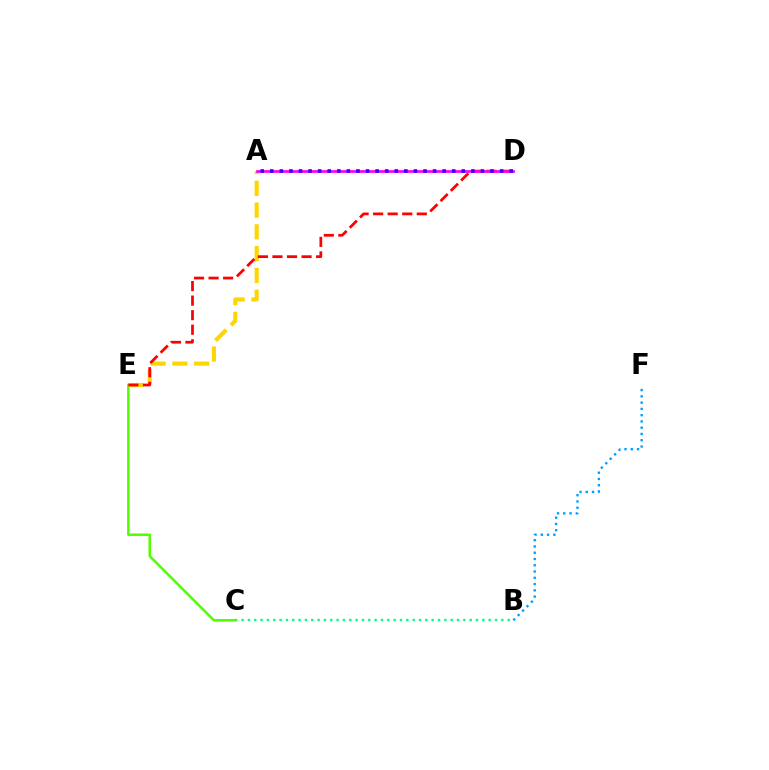{('B', 'C'): [{'color': '#00ff86', 'line_style': 'dotted', 'thickness': 1.72}], ('C', 'E'): [{'color': '#4fff00', 'line_style': 'solid', 'thickness': 1.8}], ('A', 'E'): [{'color': '#ffd500', 'line_style': 'dashed', 'thickness': 2.96}], ('D', 'E'): [{'color': '#ff0000', 'line_style': 'dashed', 'thickness': 1.98}], ('A', 'D'): [{'color': '#ff00ed', 'line_style': 'solid', 'thickness': 1.95}, {'color': '#3700ff', 'line_style': 'dotted', 'thickness': 2.6}], ('B', 'F'): [{'color': '#009eff', 'line_style': 'dotted', 'thickness': 1.7}]}